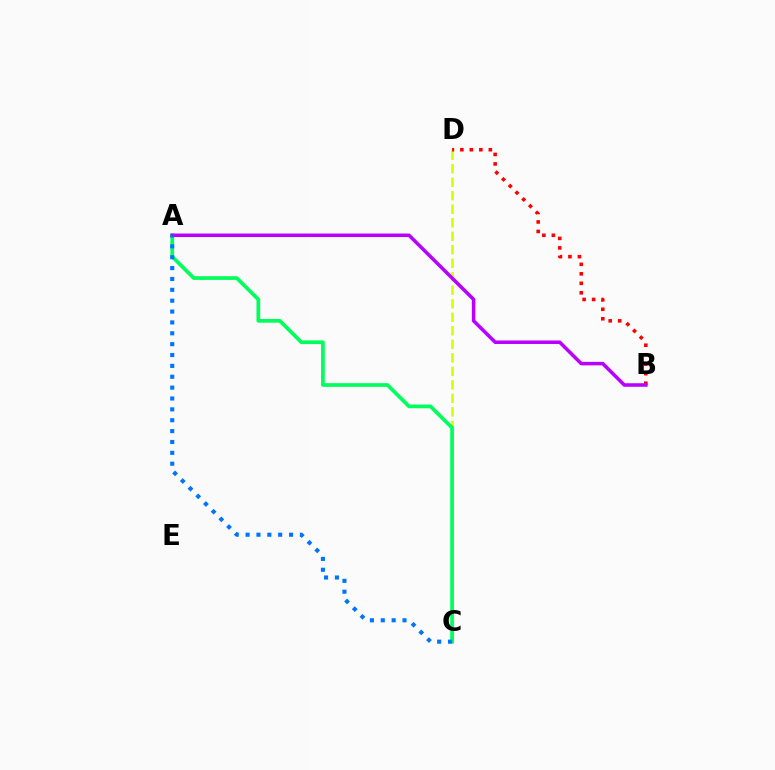{('C', 'D'): [{'color': '#d1ff00', 'line_style': 'dashed', 'thickness': 1.83}], ('A', 'C'): [{'color': '#00ff5c', 'line_style': 'solid', 'thickness': 2.67}, {'color': '#0074ff', 'line_style': 'dotted', 'thickness': 2.95}], ('B', 'D'): [{'color': '#ff0000', 'line_style': 'dotted', 'thickness': 2.58}], ('A', 'B'): [{'color': '#b900ff', 'line_style': 'solid', 'thickness': 2.54}]}